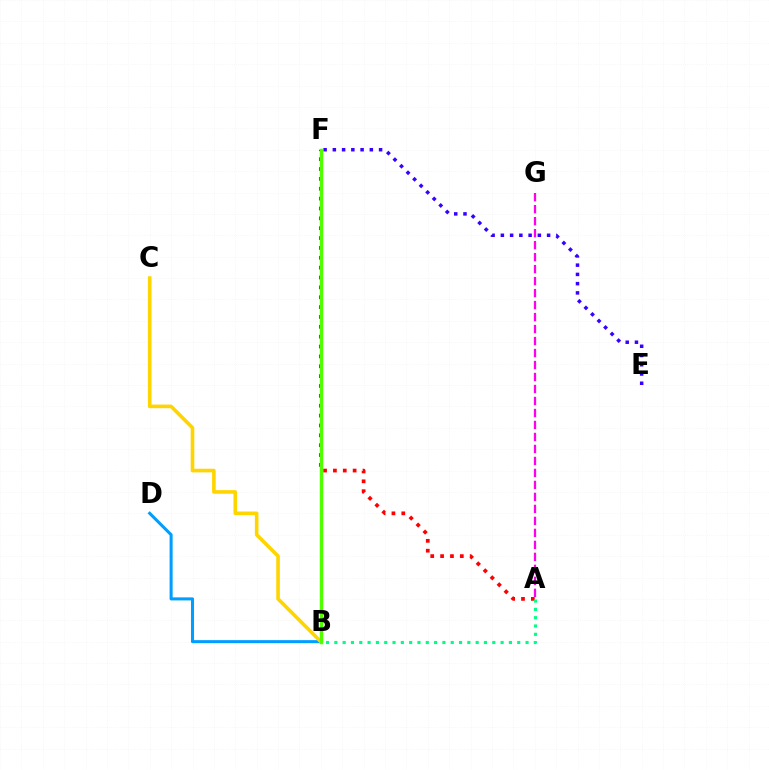{('B', 'D'): [{'color': '#009eff', 'line_style': 'solid', 'thickness': 2.2}], ('E', 'F'): [{'color': '#3700ff', 'line_style': 'dotted', 'thickness': 2.51}], ('A', 'F'): [{'color': '#ff0000', 'line_style': 'dotted', 'thickness': 2.68}], ('A', 'B'): [{'color': '#00ff86', 'line_style': 'dotted', 'thickness': 2.26}], ('B', 'C'): [{'color': '#ffd500', 'line_style': 'solid', 'thickness': 2.6}], ('B', 'F'): [{'color': '#4fff00', 'line_style': 'solid', 'thickness': 2.49}], ('A', 'G'): [{'color': '#ff00ed', 'line_style': 'dashed', 'thickness': 1.63}]}